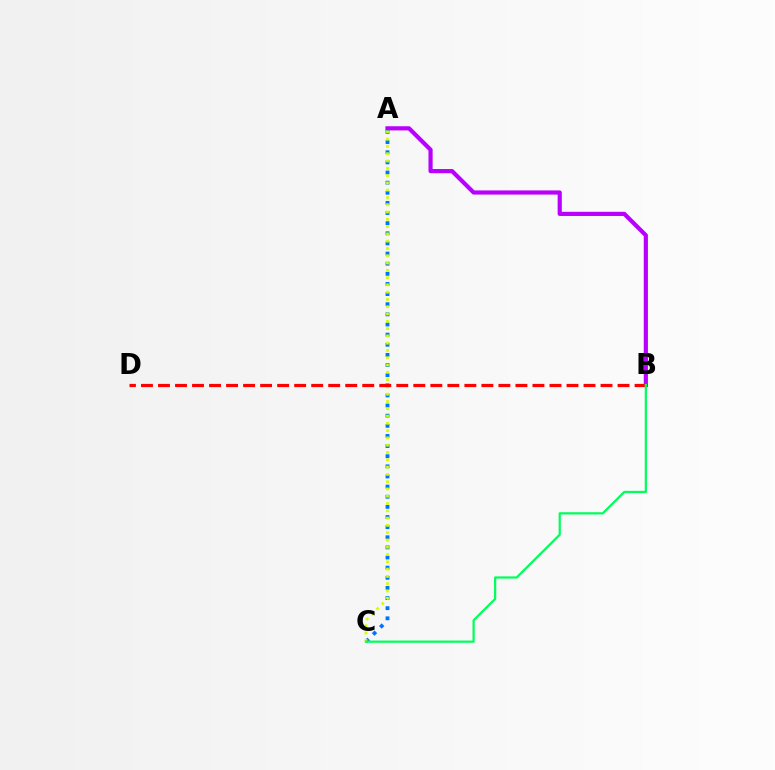{('A', 'B'): [{'color': '#b900ff', 'line_style': 'solid', 'thickness': 3.0}], ('A', 'C'): [{'color': '#0074ff', 'line_style': 'dotted', 'thickness': 2.75}, {'color': '#d1ff00', 'line_style': 'dotted', 'thickness': 1.98}], ('B', 'D'): [{'color': '#ff0000', 'line_style': 'dashed', 'thickness': 2.31}], ('B', 'C'): [{'color': '#00ff5c', 'line_style': 'solid', 'thickness': 1.61}]}